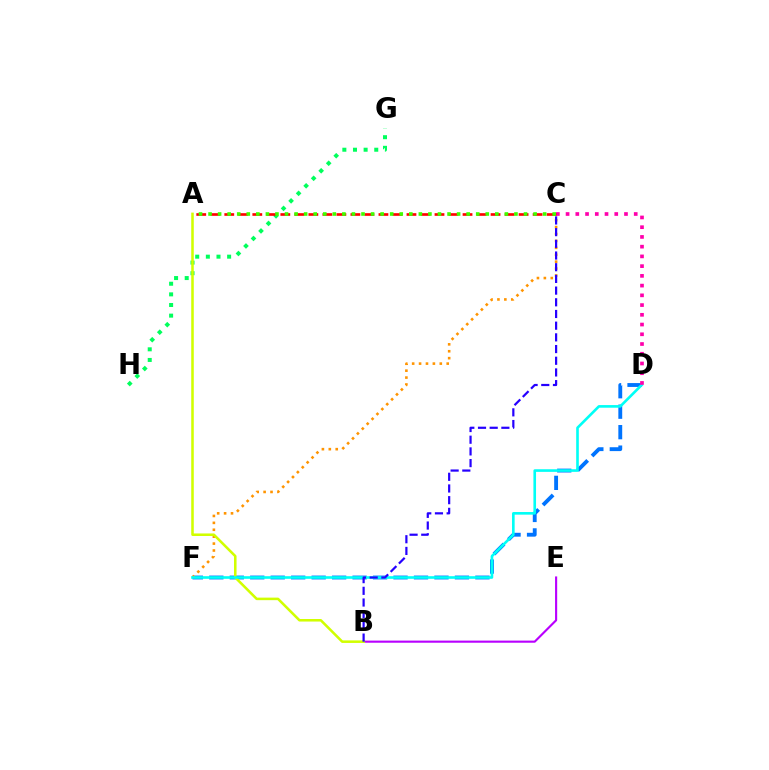{('B', 'E'): [{'color': '#b900ff', 'line_style': 'solid', 'thickness': 1.53}], ('G', 'H'): [{'color': '#00ff5c', 'line_style': 'dotted', 'thickness': 2.89}], ('D', 'F'): [{'color': '#0074ff', 'line_style': 'dashed', 'thickness': 2.78}, {'color': '#00fff6', 'line_style': 'solid', 'thickness': 1.89}], ('C', 'F'): [{'color': '#ff9400', 'line_style': 'dotted', 'thickness': 1.88}], ('A', 'B'): [{'color': '#d1ff00', 'line_style': 'solid', 'thickness': 1.83}], ('C', 'D'): [{'color': '#ff00ac', 'line_style': 'dotted', 'thickness': 2.65}], ('A', 'C'): [{'color': '#ff0000', 'line_style': 'dashed', 'thickness': 1.9}, {'color': '#3dff00', 'line_style': 'dotted', 'thickness': 2.6}], ('B', 'C'): [{'color': '#2500ff', 'line_style': 'dashed', 'thickness': 1.59}]}